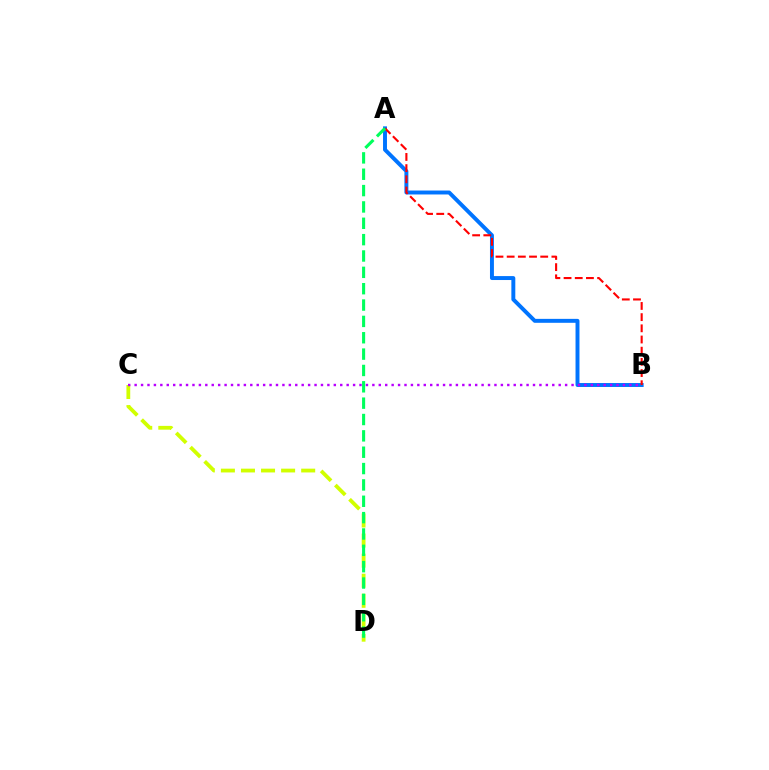{('C', 'D'): [{'color': '#d1ff00', 'line_style': 'dashed', 'thickness': 2.73}], ('A', 'B'): [{'color': '#0074ff', 'line_style': 'solid', 'thickness': 2.84}, {'color': '#ff0000', 'line_style': 'dashed', 'thickness': 1.52}], ('B', 'C'): [{'color': '#b900ff', 'line_style': 'dotted', 'thickness': 1.75}], ('A', 'D'): [{'color': '#00ff5c', 'line_style': 'dashed', 'thickness': 2.22}]}